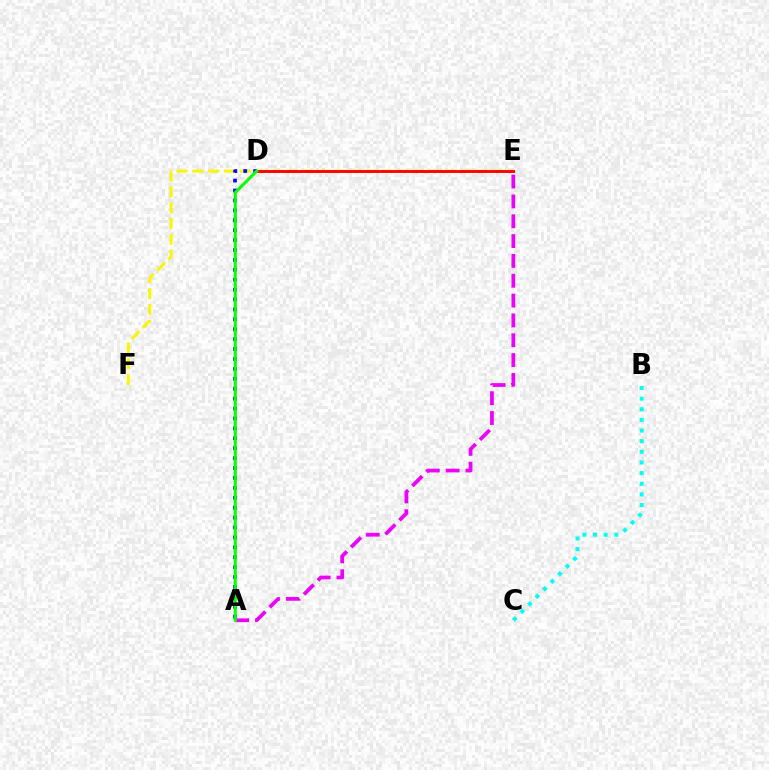{('E', 'F'): [{'color': '#fcf500', 'line_style': 'dashed', 'thickness': 2.15}], ('A', 'D'): [{'color': '#0010ff', 'line_style': 'dotted', 'thickness': 2.69}, {'color': '#08ff00', 'line_style': 'solid', 'thickness': 2.17}], ('B', 'C'): [{'color': '#00fff6', 'line_style': 'dotted', 'thickness': 2.89}], ('D', 'E'): [{'color': '#ff0000', 'line_style': 'solid', 'thickness': 2.09}], ('A', 'E'): [{'color': '#ee00ff', 'line_style': 'dashed', 'thickness': 2.69}]}